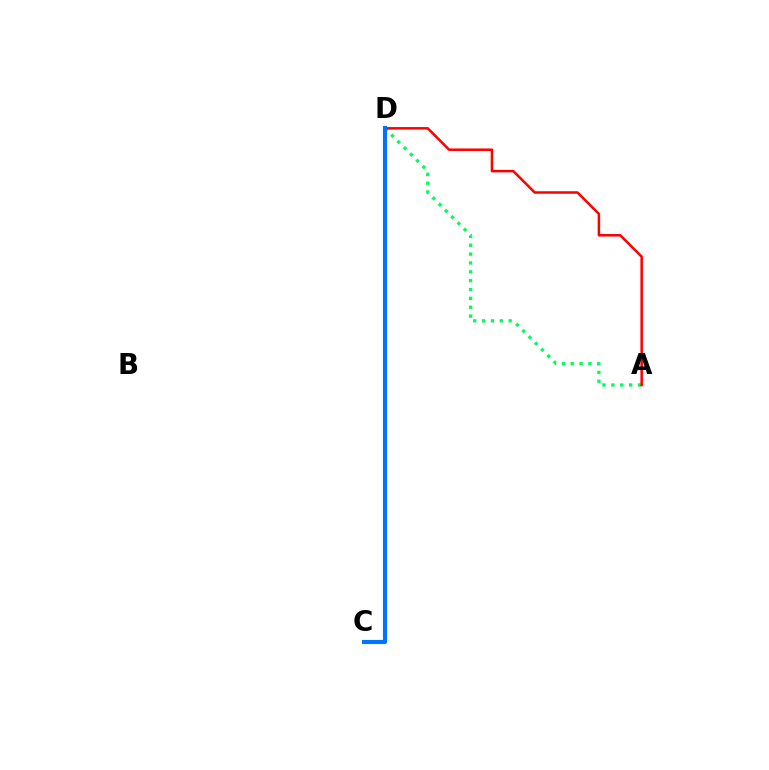{('A', 'D'): [{'color': '#00ff5c', 'line_style': 'dotted', 'thickness': 2.41}, {'color': '#ff0000', 'line_style': 'solid', 'thickness': 1.81}], ('C', 'D'): [{'color': '#d1ff00', 'line_style': 'dotted', 'thickness': 2.21}, {'color': '#b900ff', 'line_style': 'dotted', 'thickness': 1.7}, {'color': '#0074ff', 'line_style': 'solid', 'thickness': 2.98}]}